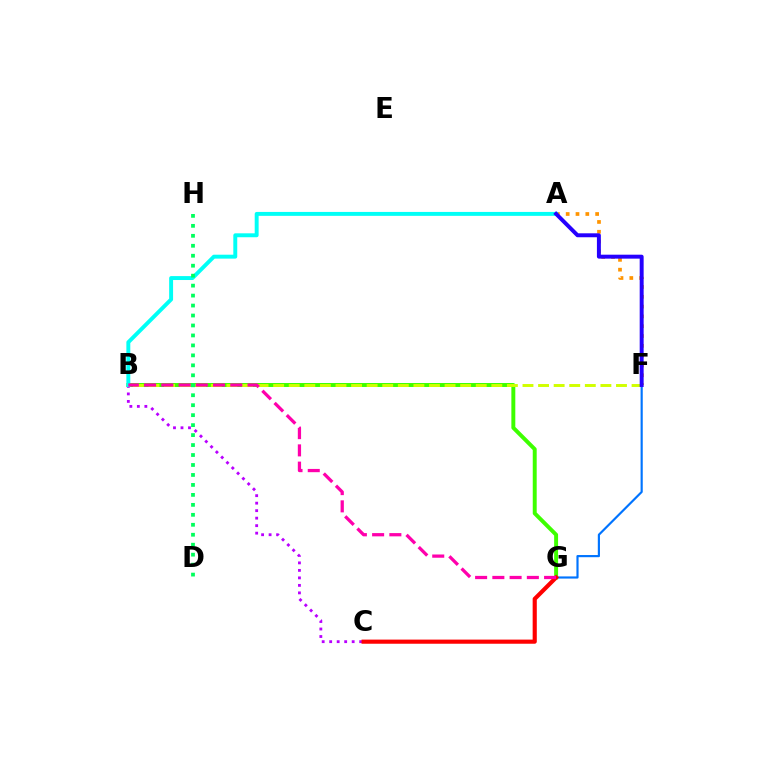{('F', 'G'): [{'color': '#0074ff', 'line_style': 'solid', 'thickness': 1.56}], ('B', 'G'): [{'color': '#3dff00', 'line_style': 'solid', 'thickness': 2.84}, {'color': '#ff00ac', 'line_style': 'dashed', 'thickness': 2.34}], ('B', 'C'): [{'color': '#b900ff', 'line_style': 'dotted', 'thickness': 2.04}], ('A', 'F'): [{'color': '#ff9400', 'line_style': 'dotted', 'thickness': 2.67}, {'color': '#2500ff', 'line_style': 'solid', 'thickness': 2.84}], ('C', 'G'): [{'color': '#ff0000', 'line_style': 'solid', 'thickness': 2.98}], ('B', 'F'): [{'color': '#d1ff00', 'line_style': 'dashed', 'thickness': 2.12}], ('A', 'B'): [{'color': '#00fff6', 'line_style': 'solid', 'thickness': 2.83}], ('D', 'H'): [{'color': '#00ff5c', 'line_style': 'dotted', 'thickness': 2.71}]}